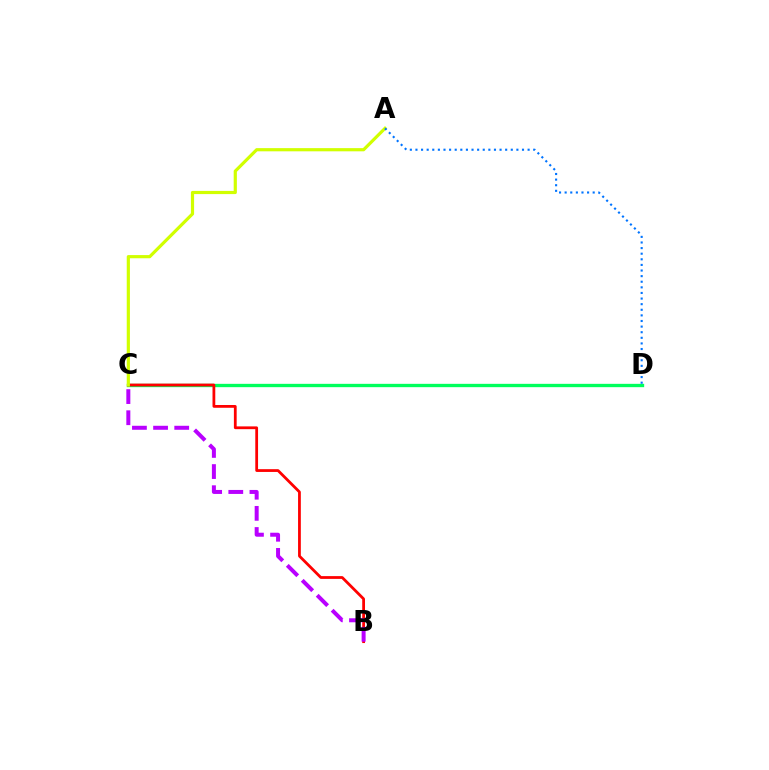{('C', 'D'): [{'color': '#00ff5c', 'line_style': 'solid', 'thickness': 2.4}], ('B', 'C'): [{'color': '#ff0000', 'line_style': 'solid', 'thickness': 2.0}, {'color': '#b900ff', 'line_style': 'dashed', 'thickness': 2.87}], ('A', 'C'): [{'color': '#d1ff00', 'line_style': 'solid', 'thickness': 2.3}], ('A', 'D'): [{'color': '#0074ff', 'line_style': 'dotted', 'thickness': 1.52}]}